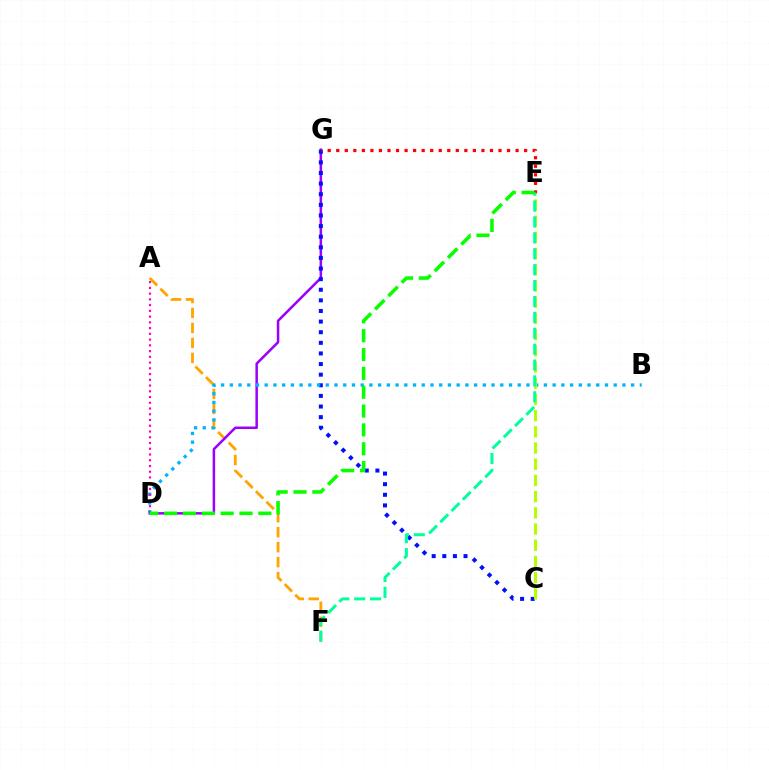{('A', 'F'): [{'color': '#ffa500', 'line_style': 'dashed', 'thickness': 2.03}], ('D', 'G'): [{'color': '#9b00ff', 'line_style': 'solid', 'thickness': 1.81}], ('C', 'G'): [{'color': '#0010ff', 'line_style': 'dotted', 'thickness': 2.88}], ('E', 'G'): [{'color': '#ff0000', 'line_style': 'dotted', 'thickness': 2.32}], ('B', 'D'): [{'color': '#00b5ff', 'line_style': 'dotted', 'thickness': 2.37}], ('C', 'E'): [{'color': '#b3ff00', 'line_style': 'dashed', 'thickness': 2.2}], ('A', 'D'): [{'color': '#ff00bd', 'line_style': 'dotted', 'thickness': 1.56}], ('E', 'F'): [{'color': '#00ff9d', 'line_style': 'dashed', 'thickness': 2.16}], ('D', 'E'): [{'color': '#08ff00', 'line_style': 'dashed', 'thickness': 2.56}]}